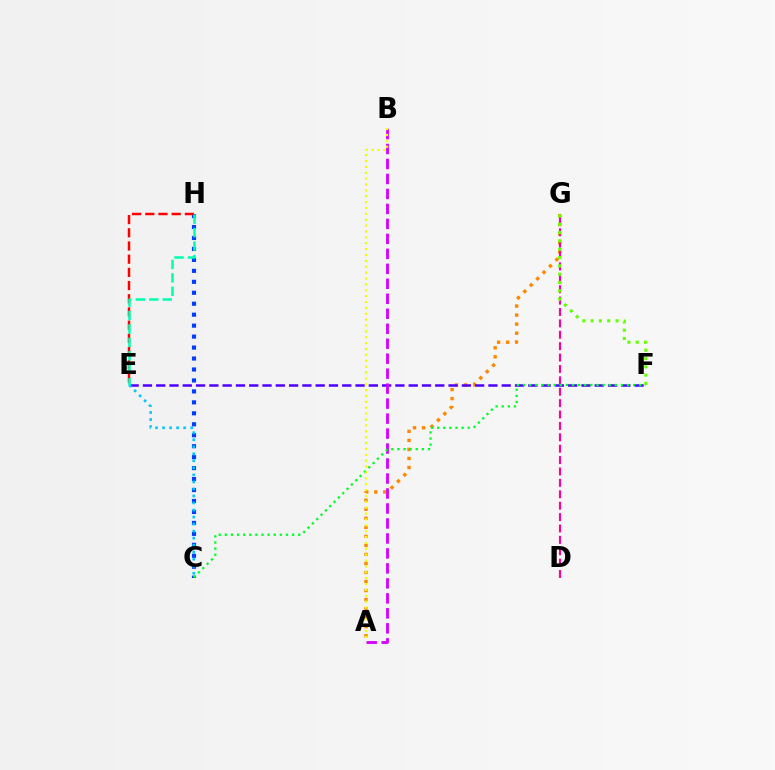{('C', 'H'): [{'color': '#003fff', 'line_style': 'dotted', 'thickness': 2.98}], ('A', 'G'): [{'color': '#ff8800', 'line_style': 'dotted', 'thickness': 2.45}], ('E', 'H'): [{'color': '#ff0000', 'line_style': 'dashed', 'thickness': 1.79}, {'color': '#00ffaf', 'line_style': 'dashed', 'thickness': 1.83}], ('E', 'F'): [{'color': '#4f00ff', 'line_style': 'dashed', 'thickness': 1.81}], ('D', 'G'): [{'color': '#ff00a0', 'line_style': 'dashed', 'thickness': 1.55}], ('A', 'B'): [{'color': '#d600ff', 'line_style': 'dashed', 'thickness': 2.03}, {'color': '#eeff00', 'line_style': 'dotted', 'thickness': 1.6}], ('C', 'E'): [{'color': '#00c7ff', 'line_style': 'dotted', 'thickness': 1.91}], ('C', 'F'): [{'color': '#00ff27', 'line_style': 'dotted', 'thickness': 1.66}], ('F', 'G'): [{'color': '#66ff00', 'line_style': 'dotted', 'thickness': 2.26}]}